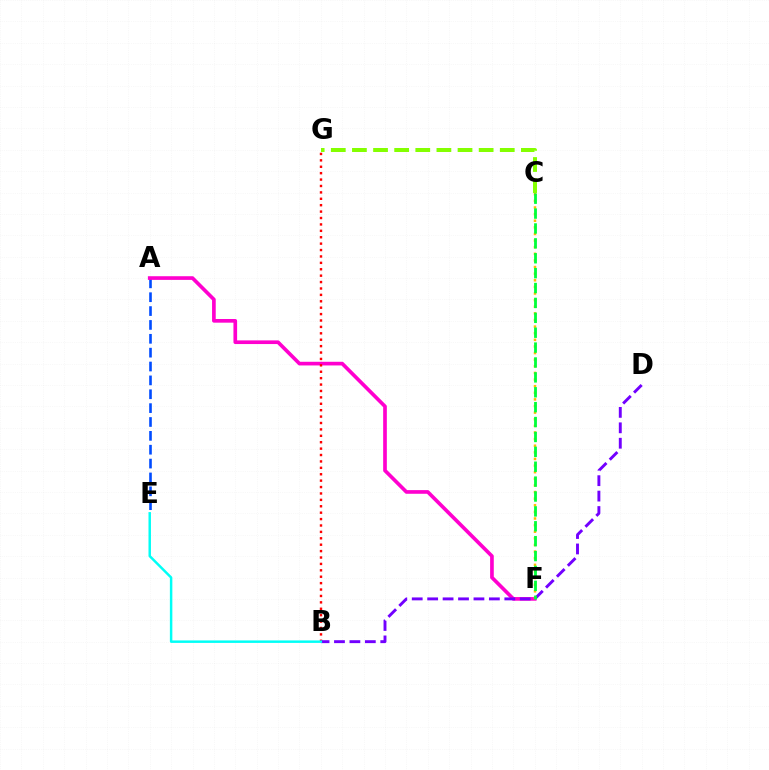{('A', 'E'): [{'color': '#004bff', 'line_style': 'dashed', 'thickness': 1.88}], ('A', 'F'): [{'color': '#ff00cf', 'line_style': 'solid', 'thickness': 2.64}], ('C', 'F'): [{'color': '#ffbd00', 'line_style': 'dotted', 'thickness': 1.8}, {'color': '#00ff39', 'line_style': 'dashed', 'thickness': 2.02}], ('B', 'G'): [{'color': '#ff0000', 'line_style': 'dotted', 'thickness': 1.74}], ('B', 'D'): [{'color': '#7200ff', 'line_style': 'dashed', 'thickness': 2.1}], ('B', 'E'): [{'color': '#00fff6', 'line_style': 'solid', 'thickness': 1.78}], ('C', 'G'): [{'color': '#84ff00', 'line_style': 'dashed', 'thickness': 2.87}]}